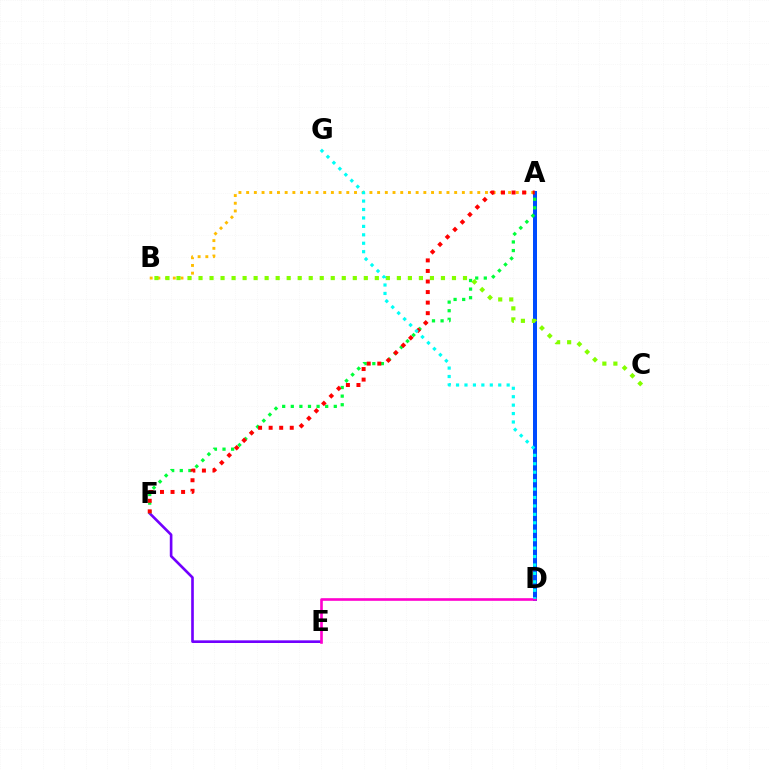{('E', 'F'): [{'color': '#7200ff', 'line_style': 'solid', 'thickness': 1.9}], ('A', 'D'): [{'color': '#004bff', 'line_style': 'solid', 'thickness': 2.88}], ('A', 'F'): [{'color': '#00ff39', 'line_style': 'dotted', 'thickness': 2.34}, {'color': '#ff0000', 'line_style': 'dotted', 'thickness': 2.87}], ('D', 'E'): [{'color': '#ff00cf', 'line_style': 'solid', 'thickness': 1.89}], ('A', 'B'): [{'color': '#ffbd00', 'line_style': 'dotted', 'thickness': 2.09}], ('B', 'C'): [{'color': '#84ff00', 'line_style': 'dotted', 'thickness': 2.99}], ('D', 'G'): [{'color': '#00fff6', 'line_style': 'dotted', 'thickness': 2.29}]}